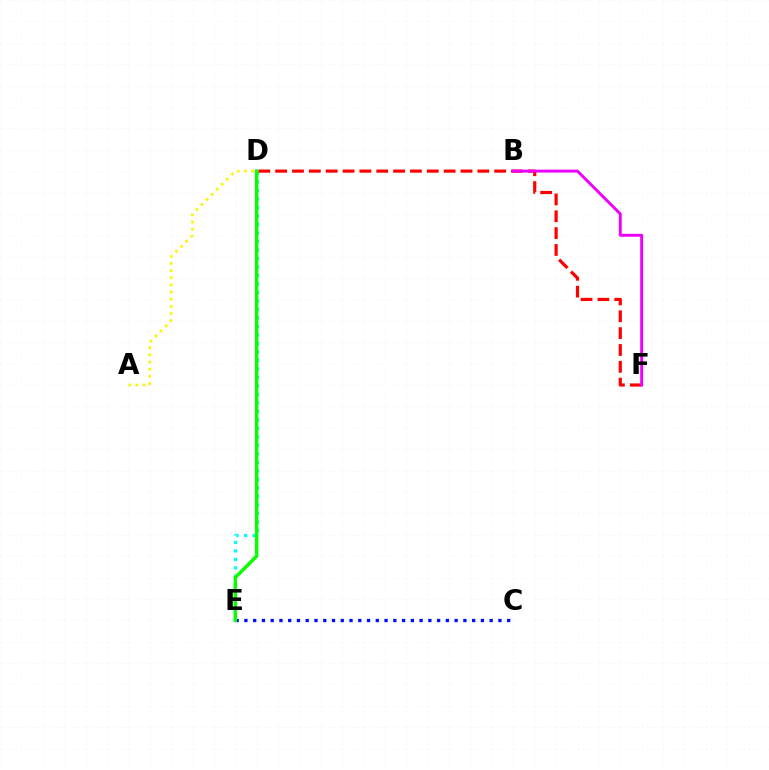{('D', 'E'): [{'color': '#00fff6', 'line_style': 'dotted', 'thickness': 2.31}, {'color': '#08ff00', 'line_style': 'solid', 'thickness': 2.49}], ('D', 'F'): [{'color': '#ff0000', 'line_style': 'dashed', 'thickness': 2.29}], ('A', 'D'): [{'color': '#fcf500', 'line_style': 'dotted', 'thickness': 1.95}], ('B', 'F'): [{'color': '#ee00ff', 'line_style': 'solid', 'thickness': 2.1}], ('C', 'E'): [{'color': '#0010ff', 'line_style': 'dotted', 'thickness': 2.38}]}